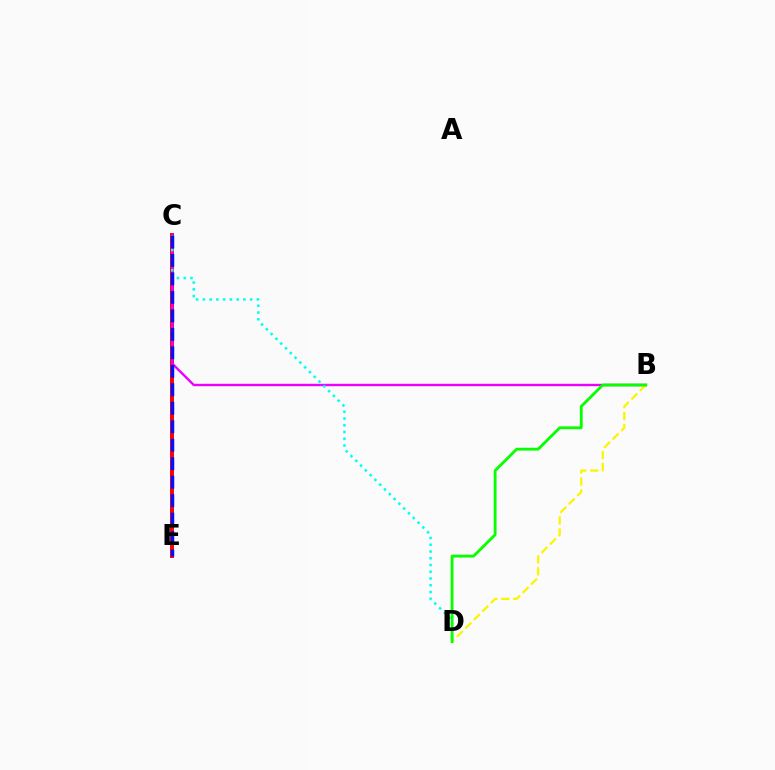{('C', 'E'): [{'color': '#ff0000', 'line_style': 'solid', 'thickness': 2.85}, {'color': '#0010ff', 'line_style': 'dashed', 'thickness': 2.51}], ('B', 'C'): [{'color': '#ee00ff', 'line_style': 'solid', 'thickness': 1.71}], ('C', 'D'): [{'color': '#00fff6', 'line_style': 'dotted', 'thickness': 1.83}], ('B', 'D'): [{'color': '#fcf500', 'line_style': 'dashed', 'thickness': 1.63}, {'color': '#08ff00', 'line_style': 'solid', 'thickness': 2.04}]}